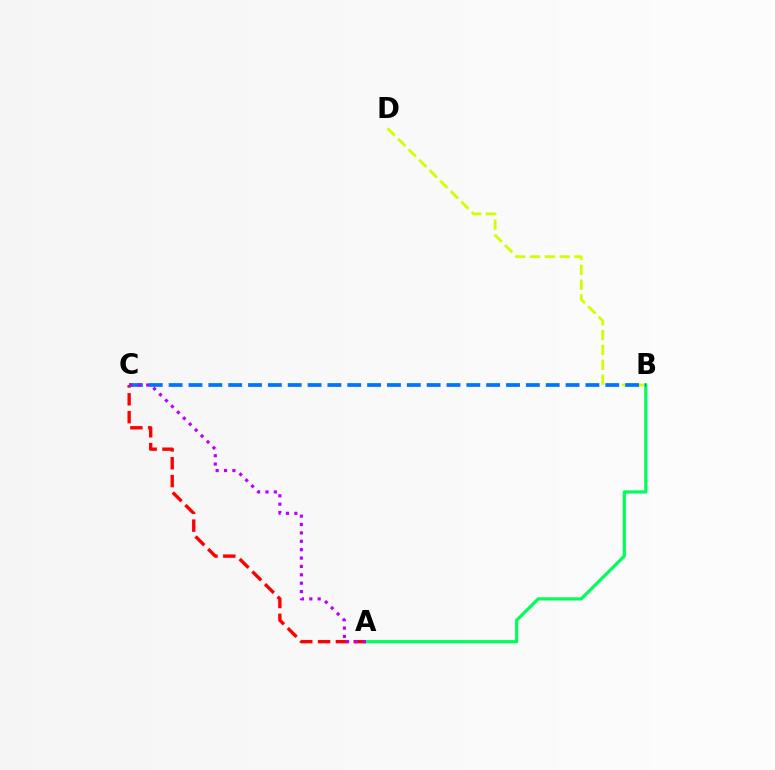{('A', 'C'): [{'color': '#ff0000', 'line_style': 'dashed', 'thickness': 2.42}, {'color': '#b900ff', 'line_style': 'dotted', 'thickness': 2.28}], ('B', 'D'): [{'color': '#d1ff00', 'line_style': 'dashed', 'thickness': 2.02}], ('A', 'B'): [{'color': '#00ff5c', 'line_style': 'solid', 'thickness': 2.32}], ('B', 'C'): [{'color': '#0074ff', 'line_style': 'dashed', 'thickness': 2.7}]}